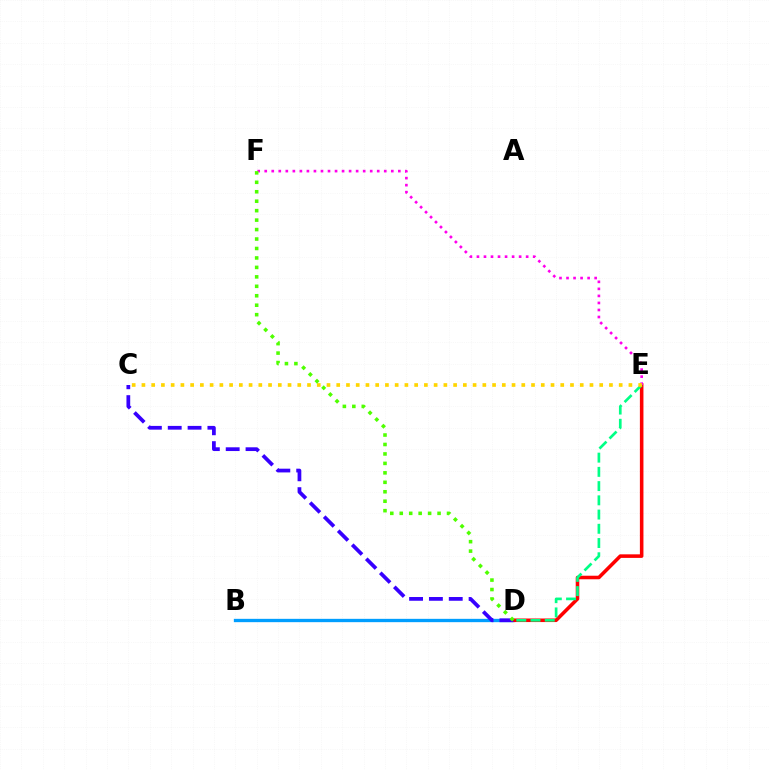{('B', 'D'): [{'color': '#009eff', 'line_style': 'solid', 'thickness': 2.4}], ('D', 'E'): [{'color': '#ff0000', 'line_style': 'solid', 'thickness': 2.56}, {'color': '#00ff86', 'line_style': 'dashed', 'thickness': 1.93}], ('E', 'F'): [{'color': '#ff00ed', 'line_style': 'dotted', 'thickness': 1.91}], ('C', 'D'): [{'color': '#3700ff', 'line_style': 'dashed', 'thickness': 2.7}], ('C', 'E'): [{'color': '#ffd500', 'line_style': 'dotted', 'thickness': 2.65}], ('D', 'F'): [{'color': '#4fff00', 'line_style': 'dotted', 'thickness': 2.57}]}